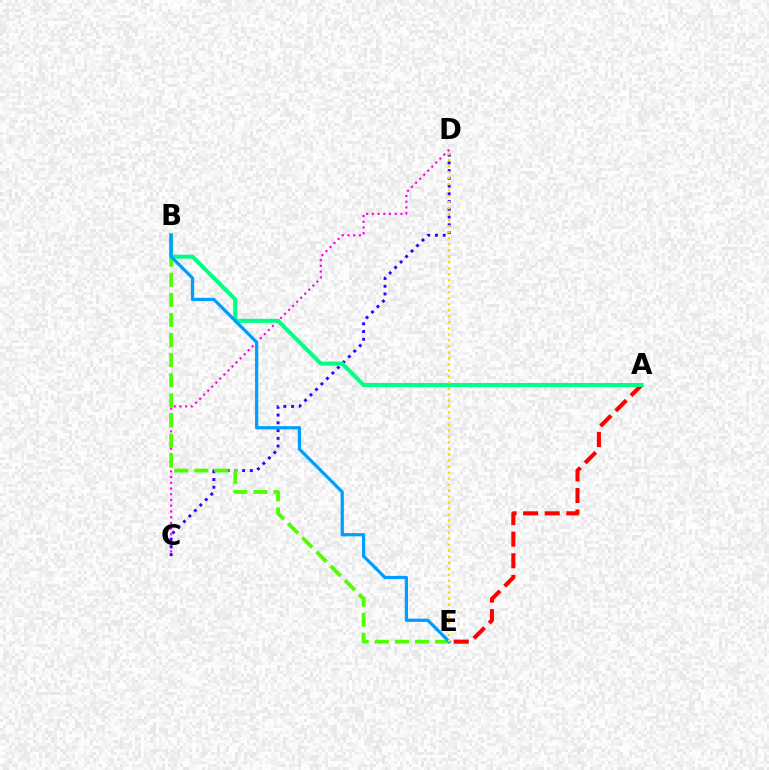{('C', 'D'): [{'color': '#ff00ed', 'line_style': 'dotted', 'thickness': 1.55}, {'color': '#3700ff', 'line_style': 'dotted', 'thickness': 2.1}], ('A', 'E'): [{'color': '#ff0000', 'line_style': 'dashed', 'thickness': 2.93}], ('A', 'B'): [{'color': '#00ff86', 'line_style': 'solid', 'thickness': 2.92}], ('B', 'E'): [{'color': '#4fff00', 'line_style': 'dashed', 'thickness': 2.73}, {'color': '#009eff', 'line_style': 'solid', 'thickness': 2.34}], ('D', 'E'): [{'color': '#ffd500', 'line_style': 'dotted', 'thickness': 1.63}]}